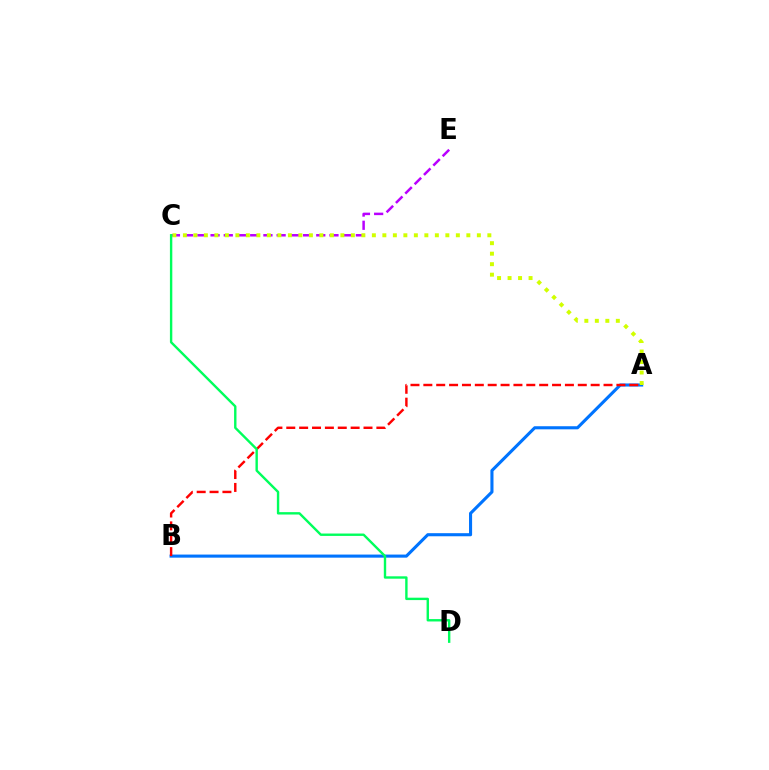{('C', 'E'): [{'color': '#b900ff', 'line_style': 'dashed', 'thickness': 1.79}], ('A', 'B'): [{'color': '#0074ff', 'line_style': 'solid', 'thickness': 2.23}, {'color': '#ff0000', 'line_style': 'dashed', 'thickness': 1.75}], ('A', 'C'): [{'color': '#d1ff00', 'line_style': 'dotted', 'thickness': 2.85}], ('C', 'D'): [{'color': '#00ff5c', 'line_style': 'solid', 'thickness': 1.72}]}